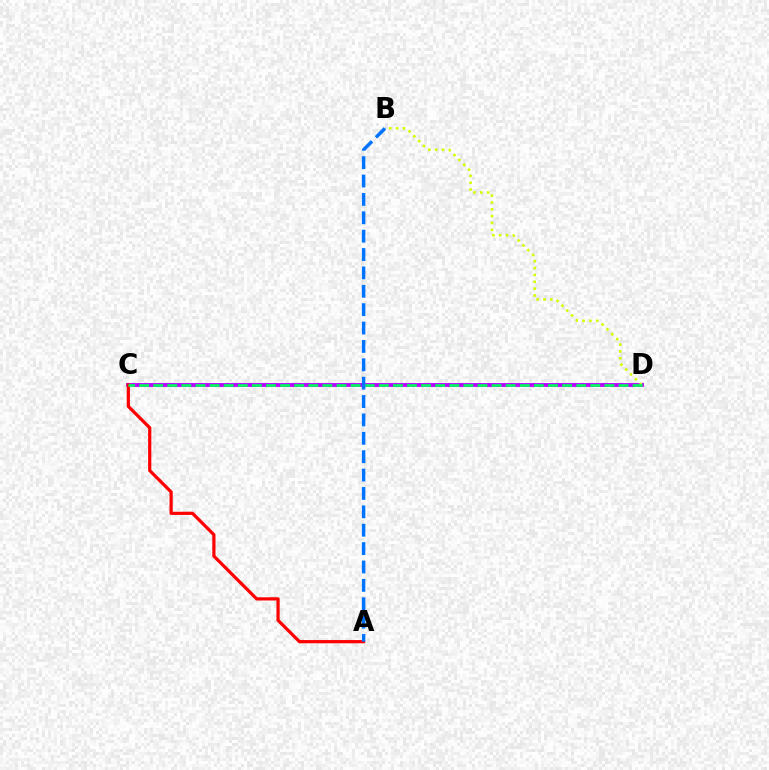{('C', 'D'): [{'color': '#b900ff', 'line_style': 'solid', 'thickness': 2.75}, {'color': '#00ff5c', 'line_style': 'dashed', 'thickness': 1.92}], ('B', 'D'): [{'color': '#d1ff00', 'line_style': 'dotted', 'thickness': 1.86}], ('A', 'C'): [{'color': '#ff0000', 'line_style': 'solid', 'thickness': 2.31}], ('A', 'B'): [{'color': '#0074ff', 'line_style': 'dashed', 'thickness': 2.5}]}